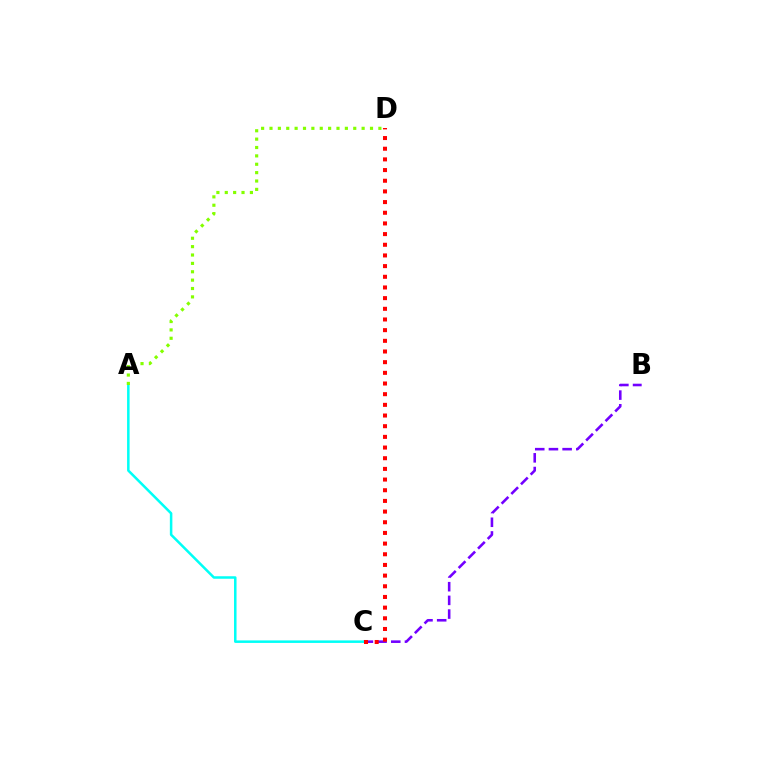{('B', 'C'): [{'color': '#7200ff', 'line_style': 'dashed', 'thickness': 1.86}], ('A', 'C'): [{'color': '#00fff6', 'line_style': 'solid', 'thickness': 1.81}], ('A', 'D'): [{'color': '#84ff00', 'line_style': 'dotted', 'thickness': 2.28}], ('C', 'D'): [{'color': '#ff0000', 'line_style': 'dotted', 'thickness': 2.9}]}